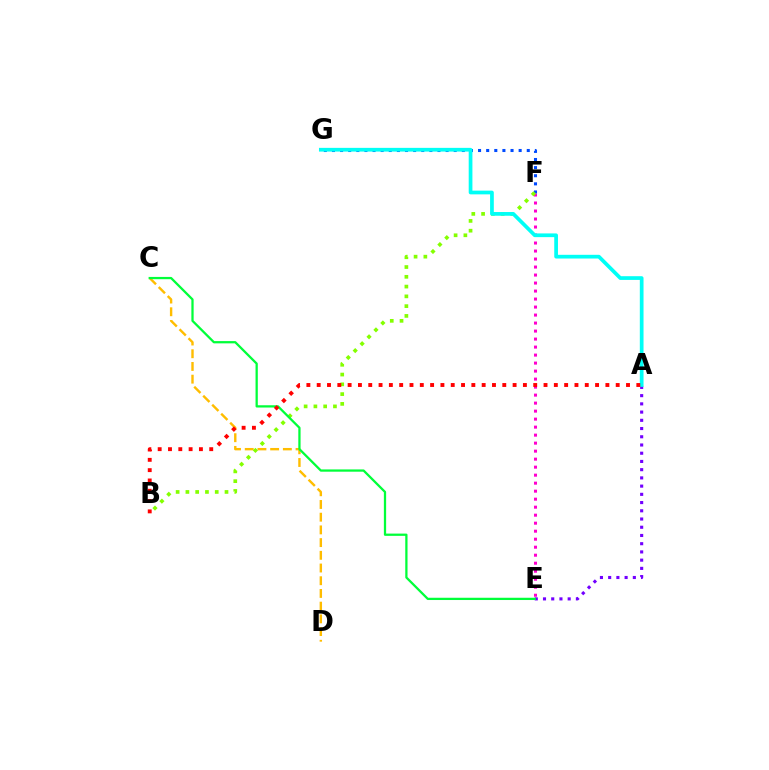{('E', 'F'): [{'color': '#ff00cf', 'line_style': 'dotted', 'thickness': 2.17}], ('C', 'D'): [{'color': '#ffbd00', 'line_style': 'dashed', 'thickness': 1.73}], ('F', 'G'): [{'color': '#004bff', 'line_style': 'dotted', 'thickness': 2.21}], ('A', 'E'): [{'color': '#7200ff', 'line_style': 'dotted', 'thickness': 2.23}], ('B', 'F'): [{'color': '#84ff00', 'line_style': 'dotted', 'thickness': 2.66}], ('C', 'E'): [{'color': '#00ff39', 'line_style': 'solid', 'thickness': 1.63}], ('A', 'G'): [{'color': '#00fff6', 'line_style': 'solid', 'thickness': 2.68}], ('A', 'B'): [{'color': '#ff0000', 'line_style': 'dotted', 'thickness': 2.8}]}